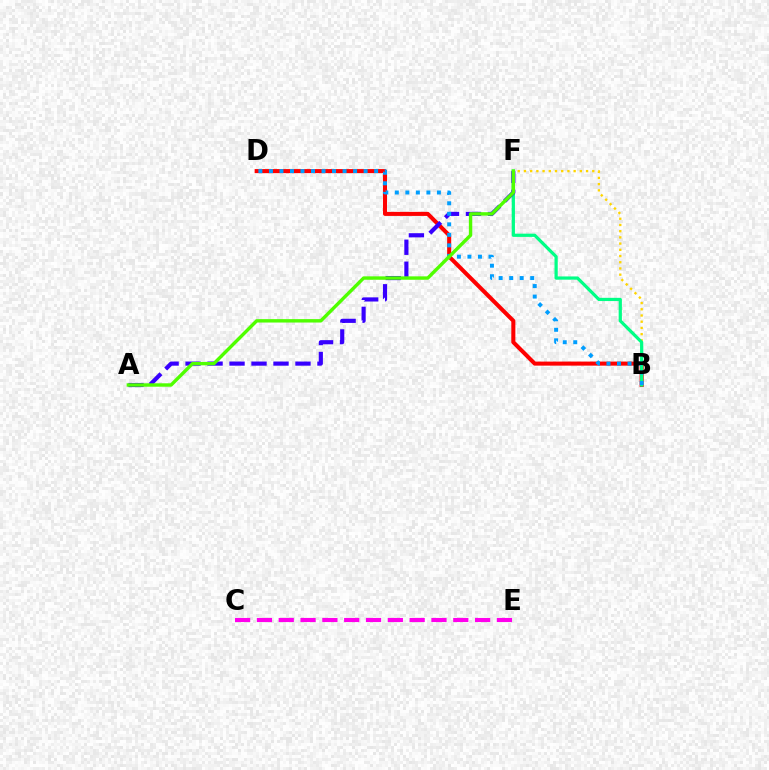{('B', 'F'): [{'color': '#ffd500', 'line_style': 'dotted', 'thickness': 1.69}, {'color': '#00ff86', 'line_style': 'solid', 'thickness': 2.32}], ('B', 'D'): [{'color': '#ff0000', 'line_style': 'solid', 'thickness': 2.92}, {'color': '#009eff', 'line_style': 'dotted', 'thickness': 2.86}], ('A', 'F'): [{'color': '#3700ff', 'line_style': 'dashed', 'thickness': 2.99}, {'color': '#4fff00', 'line_style': 'solid', 'thickness': 2.45}], ('C', 'E'): [{'color': '#ff00ed', 'line_style': 'dashed', 'thickness': 2.96}]}